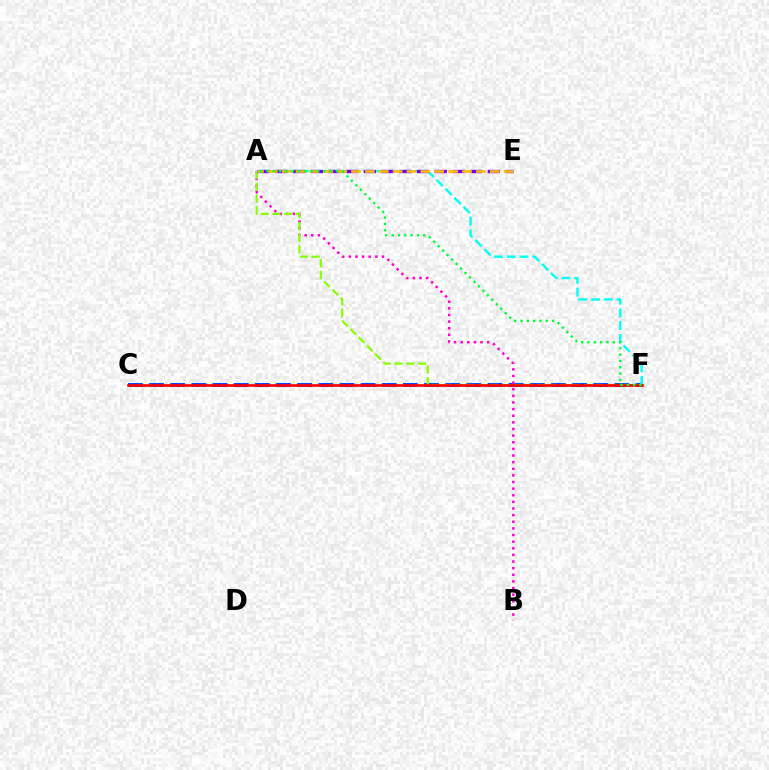{('C', 'F'): [{'color': '#004bff', 'line_style': 'dashed', 'thickness': 2.87}, {'color': '#ff0000', 'line_style': 'solid', 'thickness': 1.92}], ('A', 'B'): [{'color': '#ff00cf', 'line_style': 'dotted', 'thickness': 1.8}], ('A', 'F'): [{'color': '#84ff00', 'line_style': 'dashed', 'thickness': 1.59}, {'color': '#00fff6', 'line_style': 'dashed', 'thickness': 1.73}, {'color': '#00ff39', 'line_style': 'dotted', 'thickness': 1.72}], ('A', 'E'): [{'color': '#7200ff', 'line_style': 'dashed', 'thickness': 2.41}, {'color': '#ffbd00', 'line_style': 'dashed', 'thickness': 1.88}]}